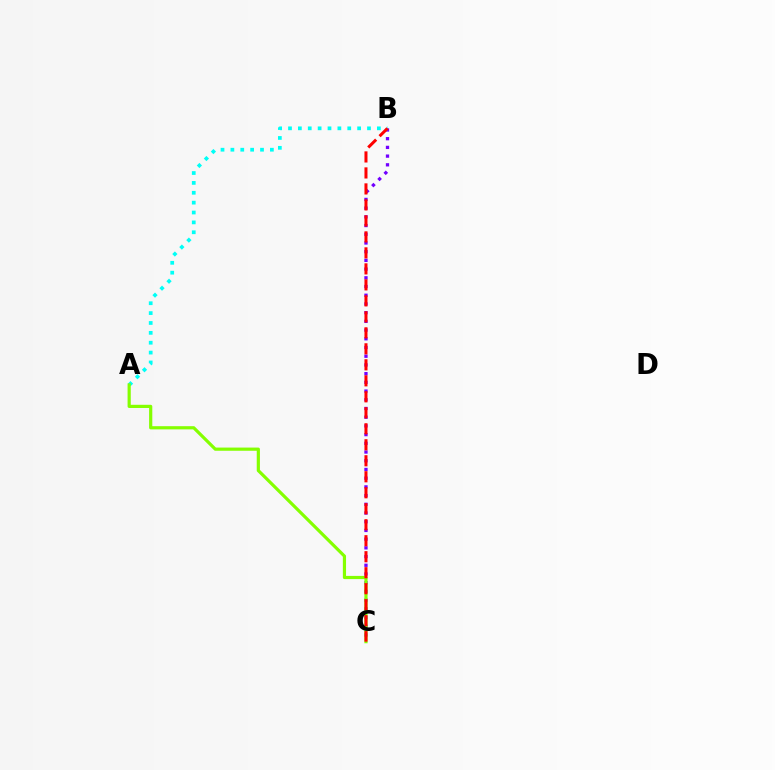{('B', 'C'): [{'color': '#7200ff', 'line_style': 'dotted', 'thickness': 2.37}, {'color': '#ff0000', 'line_style': 'dashed', 'thickness': 2.17}], ('A', 'B'): [{'color': '#00fff6', 'line_style': 'dotted', 'thickness': 2.68}], ('A', 'C'): [{'color': '#84ff00', 'line_style': 'solid', 'thickness': 2.3}]}